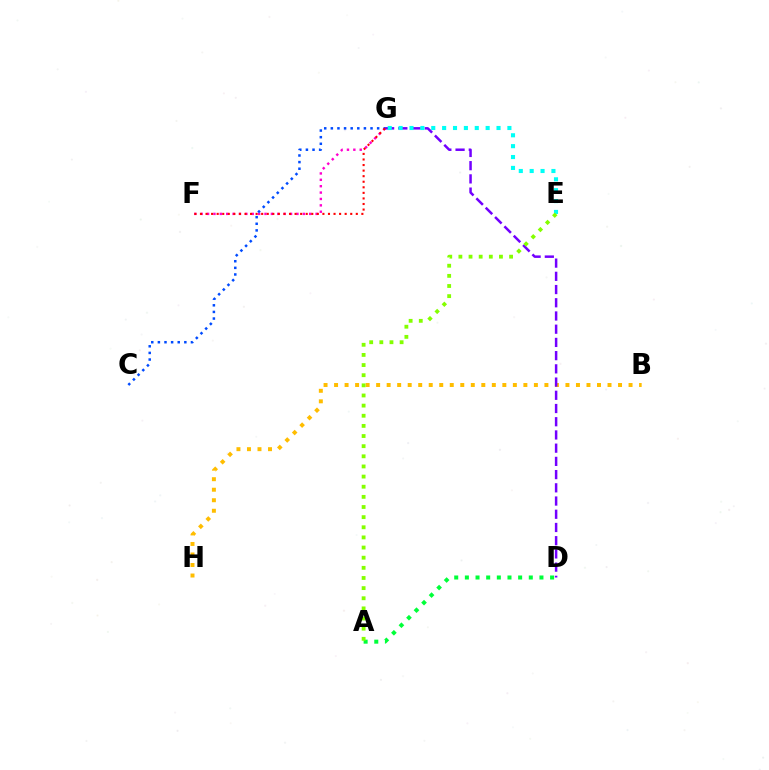{('F', 'G'): [{'color': '#ff00cf', 'line_style': 'dotted', 'thickness': 1.73}, {'color': '#ff0000', 'line_style': 'dotted', 'thickness': 1.51}], ('B', 'H'): [{'color': '#ffbd00', 'line_style': 'dotted', 'thickness': 2.86}], ('C', 'G'): [{'color': '#004bff', 'line_style': 'dotted', 'thickness': 1.8}], ('D', 'G'): [{'color': '#7200ff', 'line_style': 'dashed', 'thickness': 1.8}], ('E', 'G'): [{'color': '#00fff6', 'line_style': 'dotted', 'thickness': 2.96}], ('A', 'D'): [{'color': '#00ff39', 'line_style': 'dotted', 'thickness': 2.89}], ('A', 'E'): [{'color': '#84ff00', 'line_style': 'dotted', 'thickness': 2.75}]}